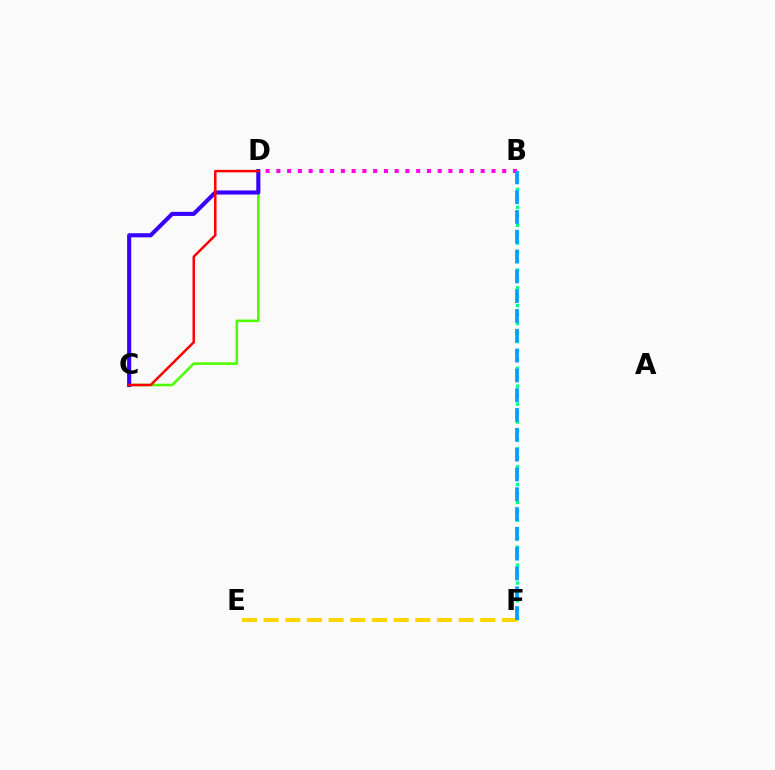{('C', 'D'): [{'color': '#4fff00', 'line_style': 'solid', 'thickness': 1.87}, {'color': '#3700ff', 'line_style': 'solid', 'thickness': 2.95}, {'color': '#ff0000', 'line_style': 'solid', 'thickness': 1.79}], ('B', 'D'): [{'color': '#ff00ed', 'line_style': 'dotted', 'thickness': 2.92}], ('B', 'F'): [{'color': '#00ff86', 'line_style': 'dotted', 'thickness': 2.43}, {'color': '#009eff', 'line_style': 'dashed', 'thickness': 2.69}], ('E', 'F'): [{'color': '#ffd500', 'line_style': 'dashed', 'thickness': 2.94}]}